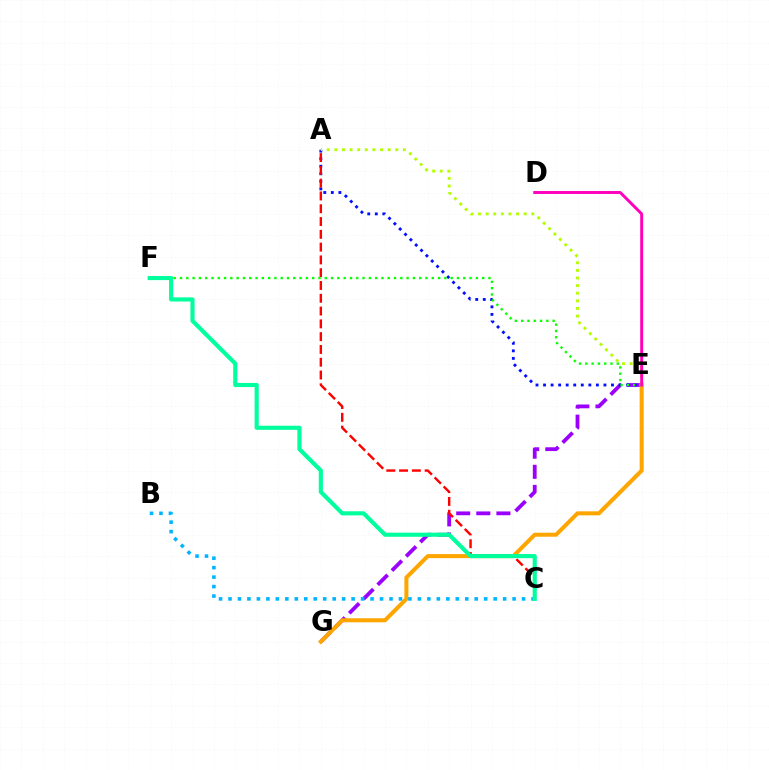{('E', 'G'): [{'color': '#9b00ff', 'line_style': 'dashed', 'thickness': 2.73}, {'color': '#ffa500', 'line_style': 'solid', 'thickness': 2.9}], ('A', 'E'): [{'color': '#0010ff', 'line_style': 'dotted', 'thickness': 2.05}, {'color': '#b3ff00', 'line_style': 'dotted', 'thickness': 2.07}], ('A', 'C'): [{'color': '#ff0000', 'line_style': 'dashed', 'thickness': 1.74}], ('E', 'F'): [{'color': '#08ff00', 'line_style': 'dotted', 'thickness': 1.71}], ('B', 'C'): [{'color': '#00b5ff', 'line_style': 'dotted', 'thickness': 2.57}], ('C', 'F'): [{'color': '#00ff9d', 'line_style': 'solid', 'thickness': 2.97}], ('D', 'E'): [{'color': '#ff00bd', 'line_style': 'solid', 'thickness': 2.11}]}